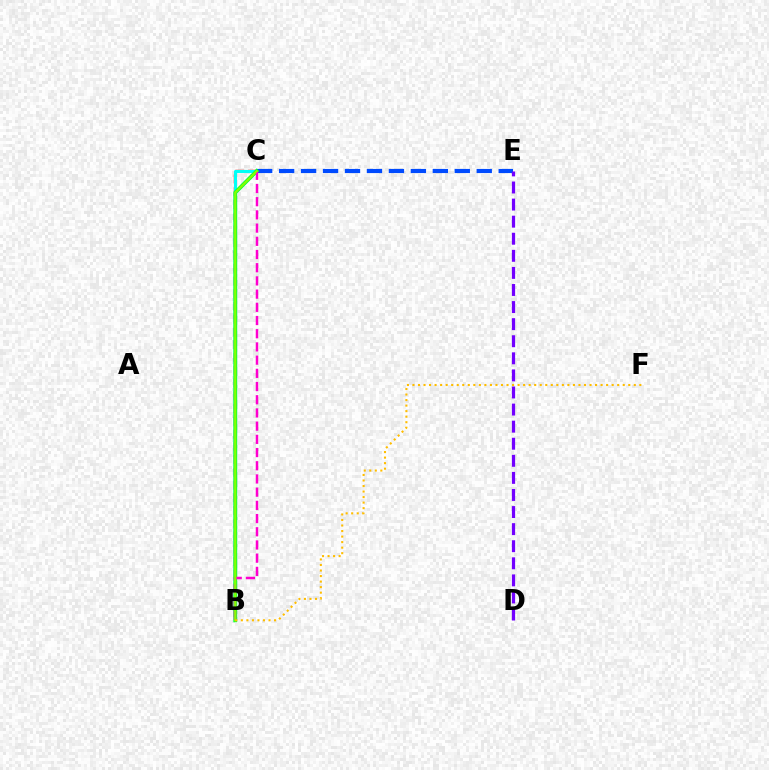{('B', 'C'): [{'color': '#ff0000', 'line_style': 'dashed', 'thickness': 1.73}, {'color': '#00fff6', 'line_style': 'solid', 'thickness': 2.2}, {'color': '#00ff39', 'line_style': 'solid', 'thickness': 2.78}, {'color': '#ff00cf', 'line_style': 'dashed', 'thickness': 1.79}, {'color': '#84ff00', 'line_style': 'solid', 'thickness': 1.63}], ('C', 'E'): [{'color': '#004bff', 'line_style': 'dashed', 'thickness': 2.98}], ('D', 'E'): [{'color': '#7200ff', 'line_style': 'dashed', 'thickness': 2.32}], ('B', 'F'): [{'color': '#ffbd00', 'line_style': 'dotted', 'thickness': 1.5}]}